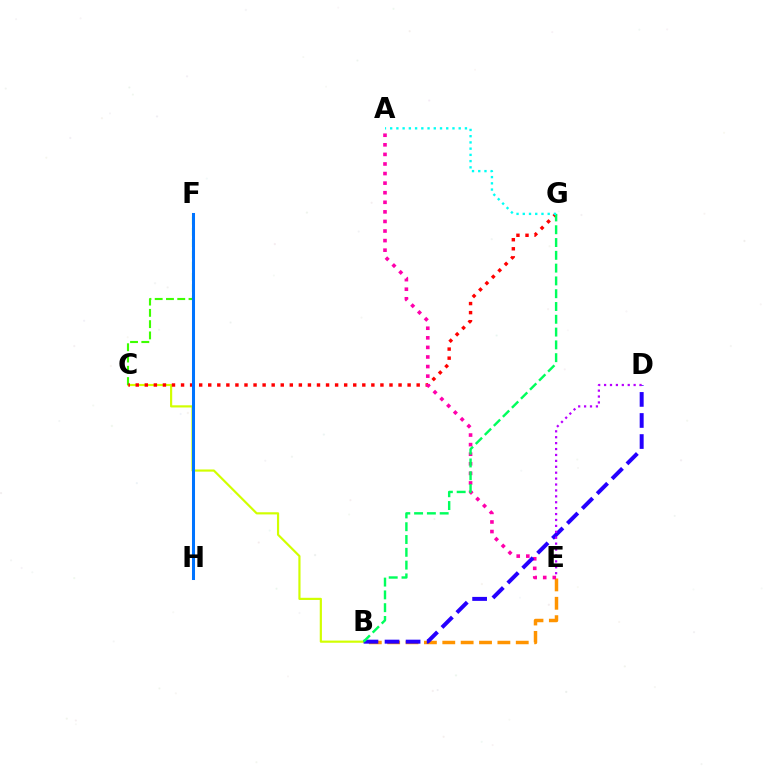{('B', 'C'): [{'color': '#d1ff00', 'line_style': 'solid', 'thickness': 1.57}], ('B', 'E'): [{'color': '#ff9400', 'line_style': 'dashed', 'thickness': 2.5}], ('C', 'F'): [{'color': '#3dff00', 'line_style': 'dashed', 'thickness': 1.53}], ('C', 'G'): [{'color': '#ff0000', 'line_style': 'dotted', 'thickness': 2.46}], ('A', 'E'): [{'color': '#ff00ac', 'line_style': 'dotted', 'thickness': 2.6}], ('F', 'H'): [{'color': '#0074ff', 'line_style': 'solid', 'thickness': 2.18}], ('B', 'D'): [{'color': '#2500ff', 'line_style': 'dashed', 'thickness': 2.86}], ('B', 'G'): [{'color': '#00ff5c', 'line_style': 'dashed', 'thickness': 1.74}], ('A', 'G'): [{'color': '#00fff6', 'line_style': 'dotted', 'thickness': 1.69}], ('D', 'E'): [{'color': '#b900ff', 'line_style': 'dotted', 'thickness': 1.61}]}